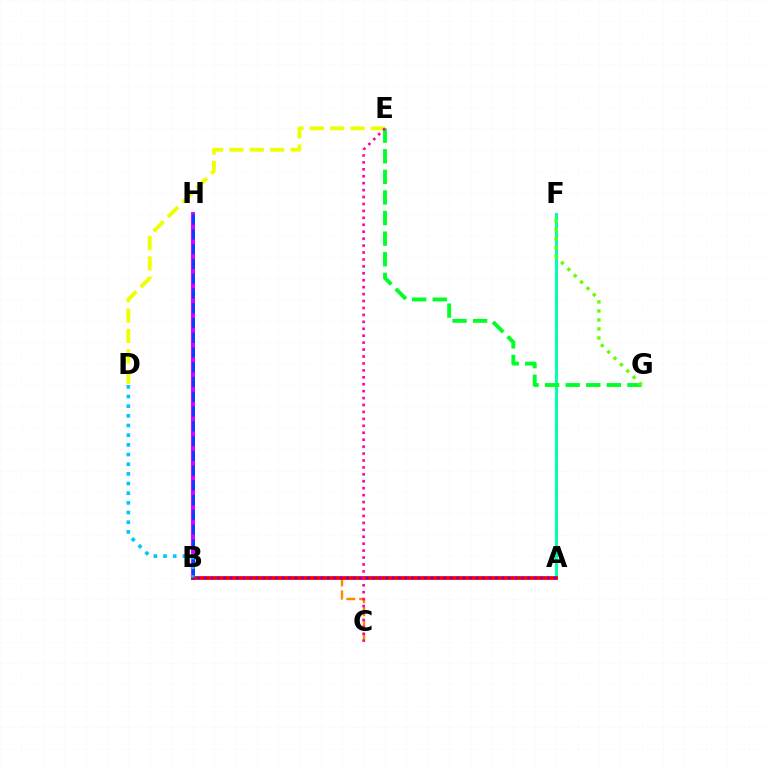{('B', 'C'): [{'color': '#ff8800', 'line_style': 'dashed', 'thickness': 1.76}], ('A', 'F'): [{'color': '#00ffaf', 'line_style': 'solid', 'thickness': 2.22}], ('B', 'H'): [{'color': '#d600ff', 'line_style': 'solid', 'thickness': 2.81}, {'color': '#003fff', 'line_style': 'dashed', 'thickness': 2.01}], ('A', 'B'): [{'color': '#ff0000', 'line_style': 'solid', 'thickness': 2.71}, {'color': '#4f00ff', 'line_style': 'dotted', 'thickness': 1.76}], ('D', 'E'): [{'color': '#eeff00', 'line_style': 'dashed', 'thickness': 2.76}], ('E', 'G'): [{'color': '#00ff27', 'line_style': 'dashed', 'thickness': 2.8}], ('C', 'E'): [{'color': '#ff00a0', 'line_style': 'dotted', 'thickness': 1.88}], ('B', 'D'): [{'color': '#00c7ff', 'line_style': 'dotted', 'thickness': 2.63}], ('F', 'G'): [{'color': '#66ff00', 'line_style': 'dotted', 'thickness': 2.45}]}